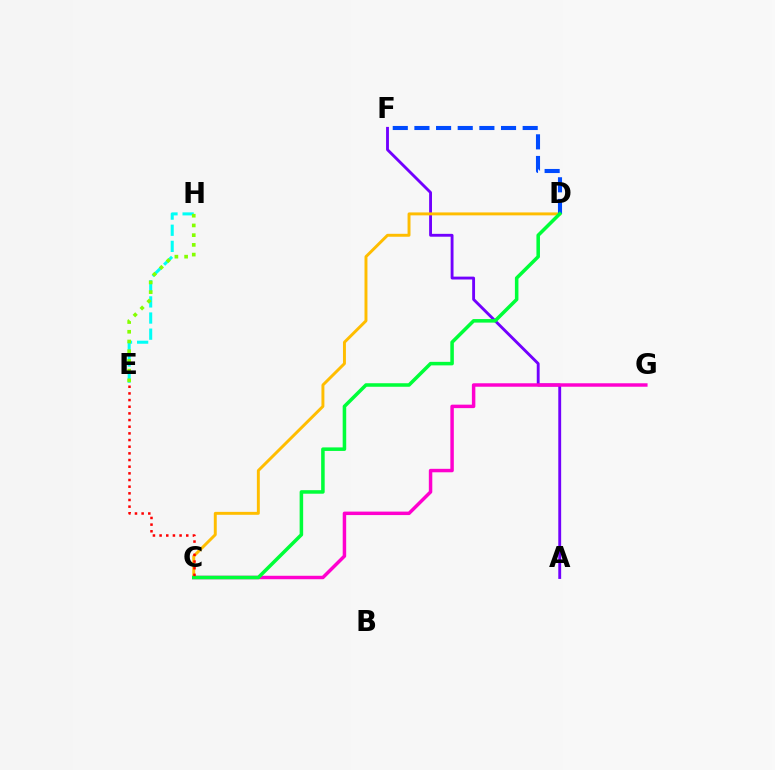{('A', 'F'): [{'color': '#7200ff', 'line_style': 'solid', 'thickness': 2.06}], ('C', 'G'): [{'color': '#ff00cf', 'line_style': 'solid', 'thickness': 2.49}], ('E', 'H'): [{'color': '#00fff6', 'line_style': 'dashed', 'thickness': 2.19}, {'color': '#84ff00', 'line_style': 'dotted', 'thickness': 2.64}], ('C', 'D'): [{'color': '#ffbd00', 'line_style': 'solid', 'thickness': 2.12}, {'color': '#00ff39', 'line_style': 'solid', 'thickness': 2.54}], ('D', 'F'): [{'color': '#004bff', 'line_style': 'dashed', 'thickness': 2.94}], ('C', 'E'): [{'color': '#ff0000', 'line_style': 'dotted', 'thickness': 1.81}]}